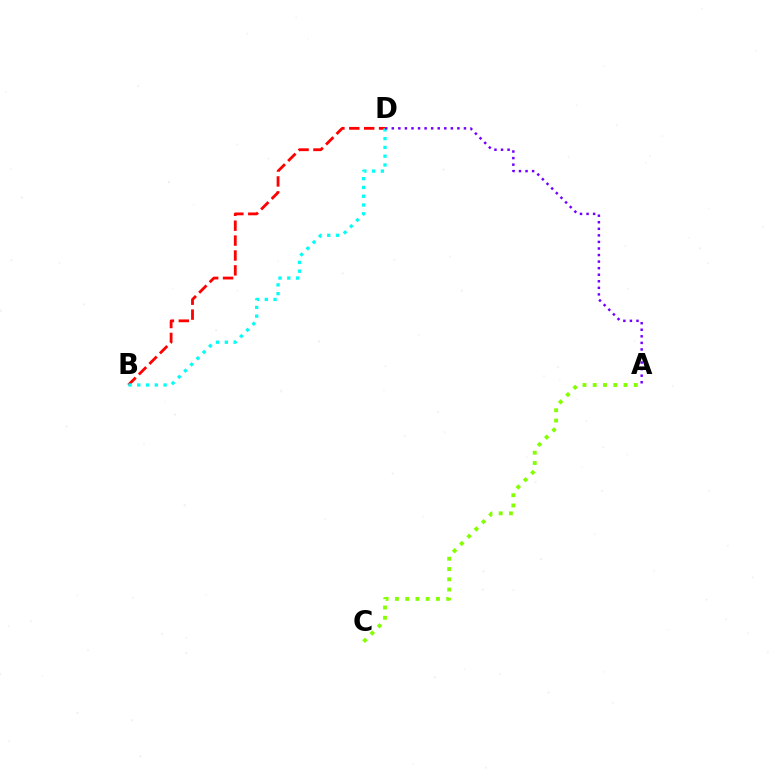{('B', 'D'): [{'color': '#ff0000', 'line_style': 'dashed', 'thickness': 2.02}, {'color': '#00fff6', 'line_style': 'dotted', 'thickness': 2.38}], ('A', 'C'): [{'color': '#84ff00', 'line_style': 'dotted', 'thickness': 2.79}], ('A', 'D'): [{'color': '#7200ff', 'line_style': 'dotted', 'thickness': 1.78}]}